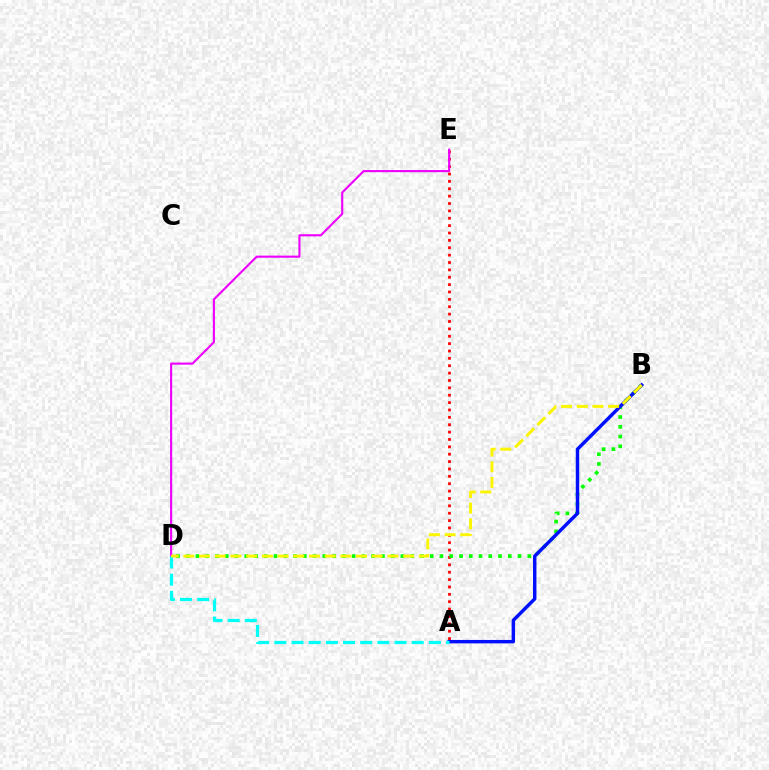{('A', 'E'): [{'color': '#ff0000', 'line_style': 'dotted', 'thickness': 2.0}], ('D', 'E'): [{'color': '#ee00ff', 'line_style': 'solid', 'thickness': 1.52}], ('B', 'D'): [{'color': '#08ff00', 'line_style': 'dotted', 'thickness': 2.65}, {'color': '#fcf500', 'line_style': 'dashed', 'thickness': 2.13}], ('A', 'B'): [{'color': '#0010ff', 'line_style': 'solid', 'thickness': 2.47}], ('A', 'D'): [{'color': '#00fff6', 'line_style': 'dashed', 'thickness': 2.33}]}